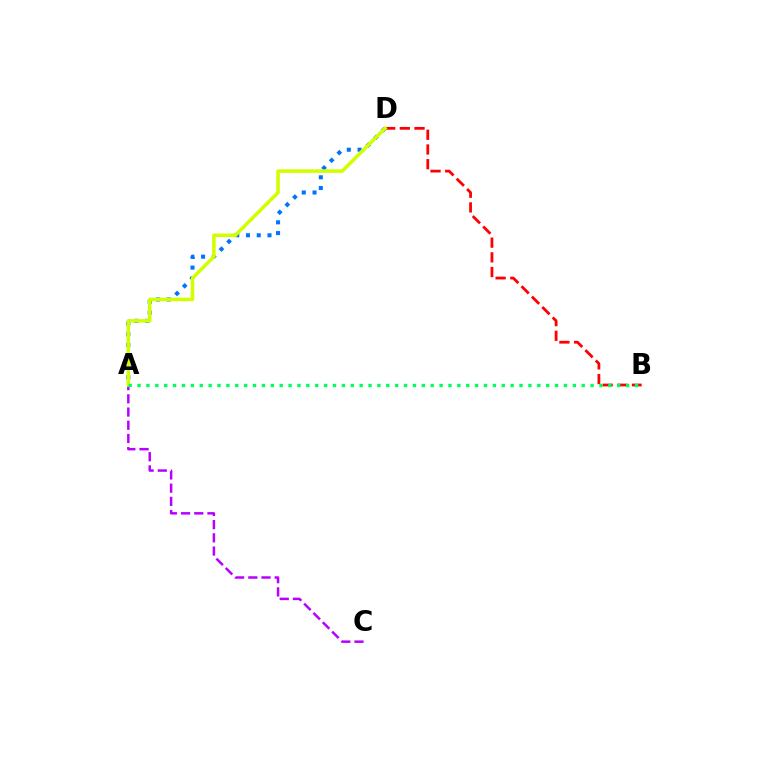{('A', 'D'): [{'color': '#0074ff', 'line_style': 'dotted', 'thickness': 2.92}, {'color': '#d1ff00', 'line_style': 'solid', 'thickness': 2.55}], ('A', 'C'): [{'color': '#b900ff', 'line_style': 'dashed', 'thickness': 1.79}], ('B', 'D'): [{'color': '#ff0000', 'line_style': 'dashed', 'thickness': 2.0}], ('A', 'B'): [{'color': '#00ff5c', 'line_style': 'dotted', 'thickness': 2.41}]}